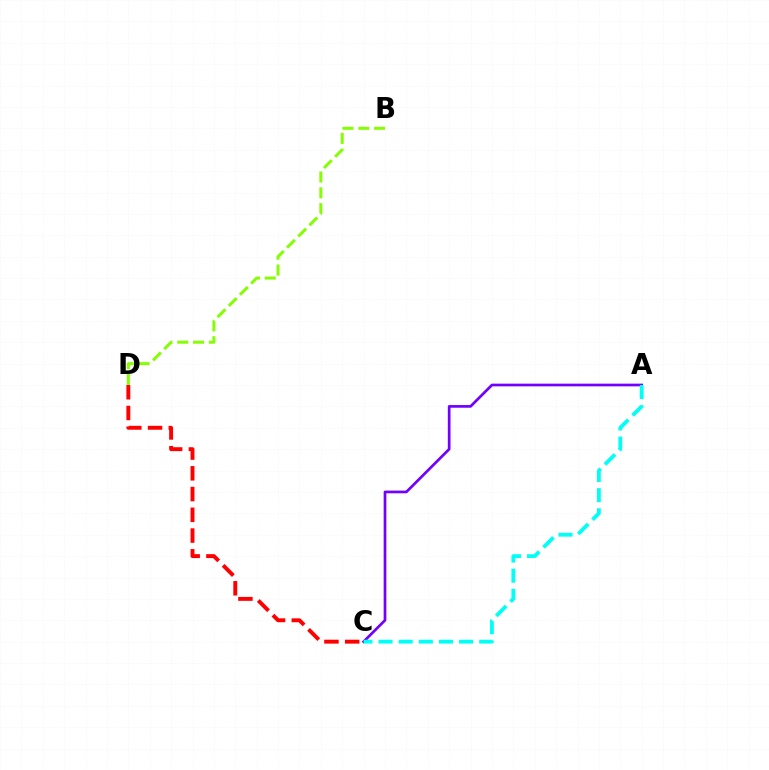{('B', 'D'): [{'color': '#84ff00', 'line_style': 'dashed', 'thickness': 2.15}], ('A', 'C'): [{'color': '#7200ff', 'line_style': 'solid', 'thickness': 1.95}, {'color': '#00fff6', 'line_style': 'dashed', 'thickness': 2.74}], ('C', 'D'): [{'color': '#ff0000', 'line_style': 'dashed', 'thickness': 2.82}]}